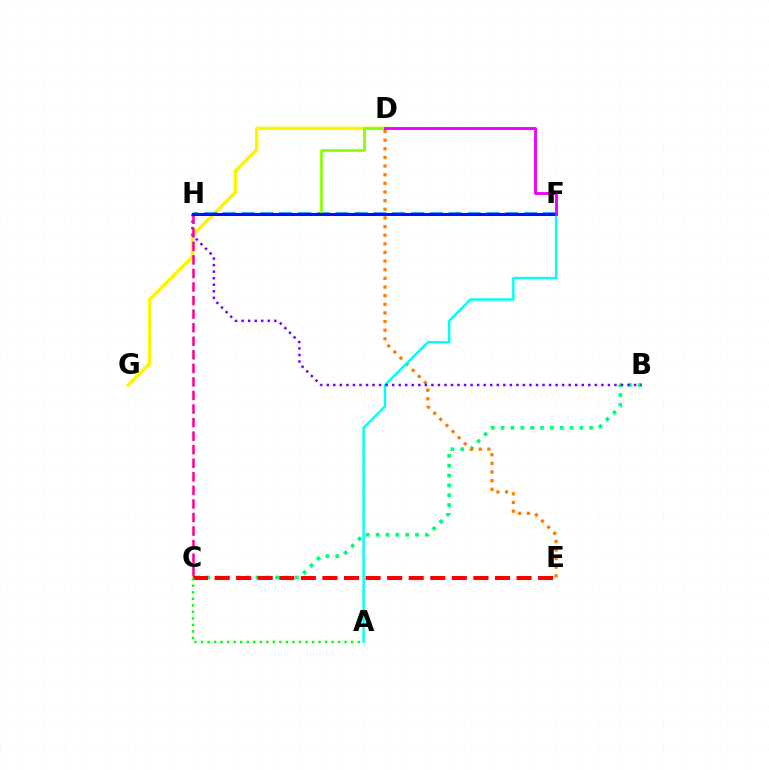{('D', 'G'): [{'color': '#fcf500', 'line_style': 'solid', 'thickness': 2.48}], ('F', 'H'): [{'color': '#008cff', 'line_style': 'dashed', 'thickness': 2.56}, {'color': '#0010ff', 'line_style': 'solid', 'thickness': 2.16}], ('B', 'C'): [{'color': '#00ff74', 'line_style': 'dotted', 'thickness': 2.68}], ('D', 'E'): [{'color': '#ff7c00', 'line_style': 'dotted', 'thickness': 2.35}], ('C', 'E'): [{'color': '#ff0000', 'line_style': 'dashed', 'thickness': 2.93}], ('D', 'H'): [{'color': '#84ff00', 'line_style': 'solid', 'thickness': 1.93}], ('A', 'F'): [{'color': '#00fff6', 'line_style': 'solid', 'thickness': 1.75}], ('B', 'H'): [{'color': '#7200ff', 'line_style': 'dotted', 'thickness': 1.78}], ('A', 'C'): [{'color': '#08ff00', 'line_style': 'dotted', 'thickness': 1.77}], ('C', 'H'): [{'color': '#ff0094', 'line_style': 'dashed', 'thickness': 1.84}], ('D', 'F'): [{'color': '#ee00ff', 'line_style': 'solid', 'thickness': 2.09}]}